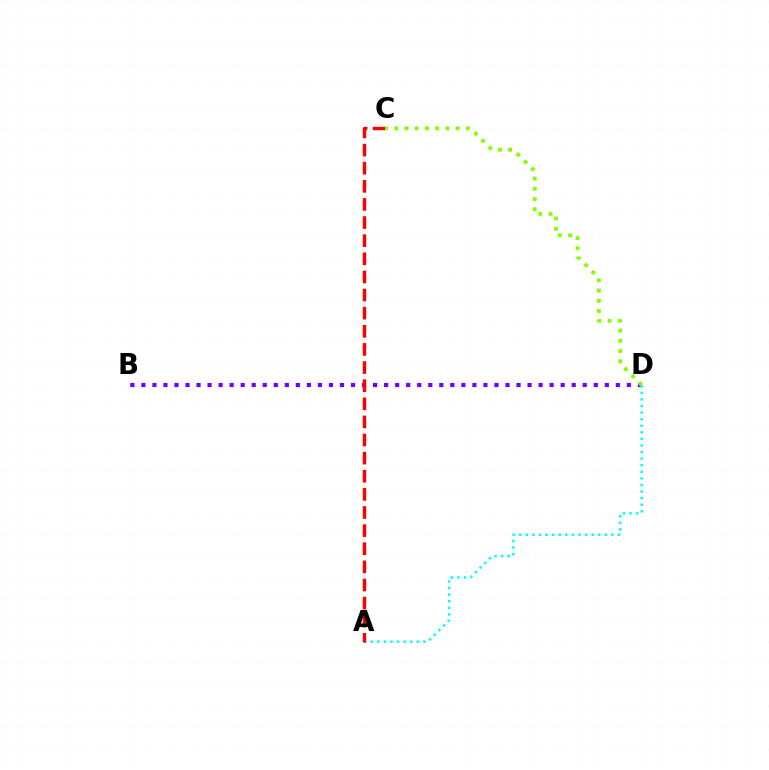{('B', 'D'): [{'color': '#7200ff', 'line_style': 'dotted', 'thickness': 3.0}], ('A', 'D'): [{'color': '#00fff6', 'line_style': 'dotted', 'thickness': 1.79}], ('A', 'C'): [{'color': '#ff0000', 'line_style': 'dashed', 'thickness': 2.46}], ('C', 'D'): [{'color': '#84ff00', 'line_style': 'dotted', 'thickness': 2.78}]}